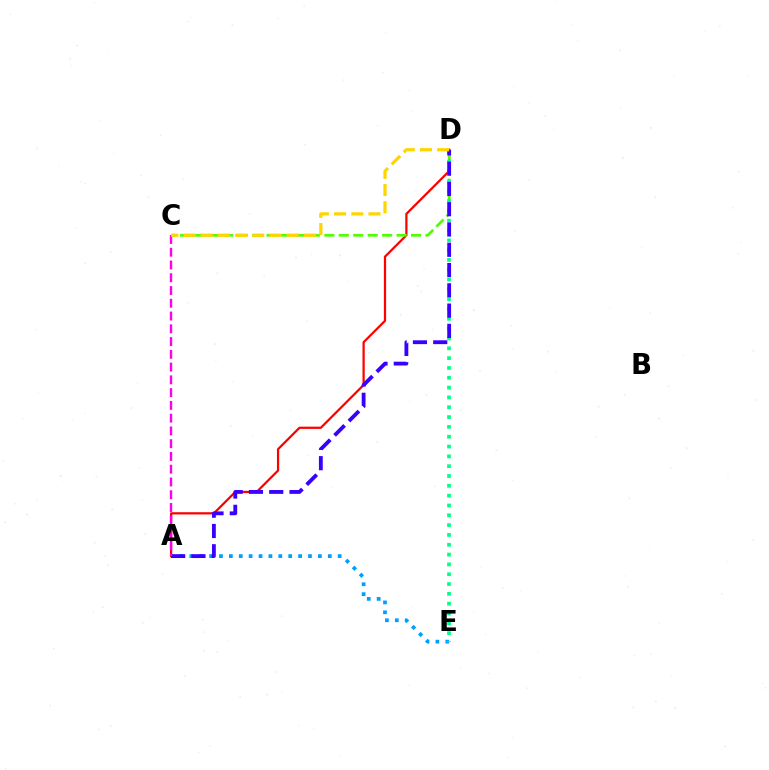{('A', 'D'): [{'color': '#ff0000', 'line_style': 'solid', 'thickness': 1.61}, {'color': '#3700ff', 'line_style': 'dashed', 'thickness': 2.75}], ('A', 'E'): [{'color': '#009eff', 'line_style': 'dotted', 'thickness': 2.69}], ('C', 'D'): [{'color': '#4fff00', 'line_style': 'dashed', 'thickness': 1.96}, {'color': '#ffd500', 'line_style': 'dashed', 'thickness': 2.34}], ('D', 'E'): [{'color': '#00ff86', 'line_style': 'dotted', 'thickness': 2.67}], ('A', 'C'): [{'color': '#ff00ed', 'line_style': 'dashed', 'thickness': 1.73}]}